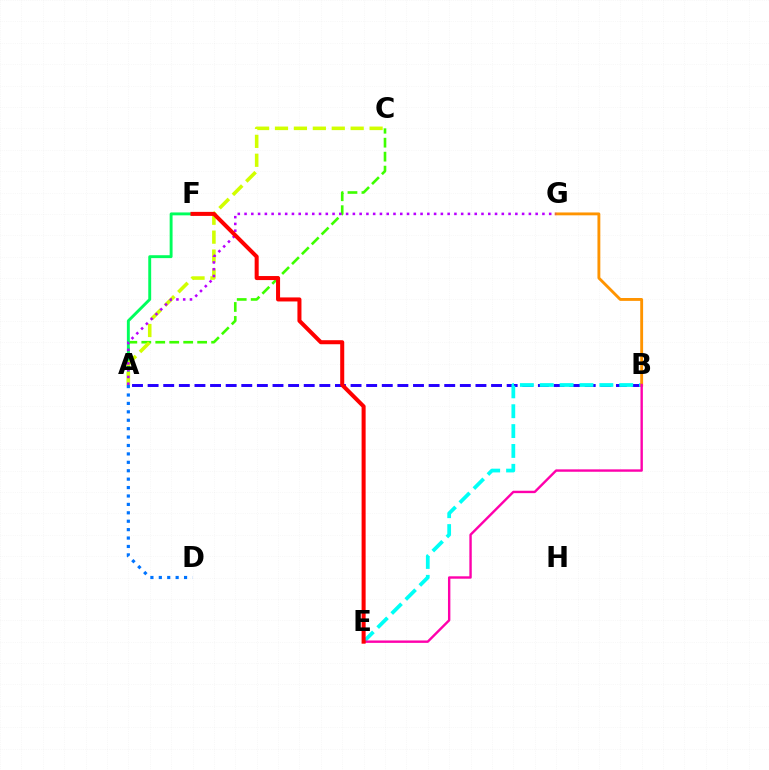{('A', 'C'): [{'color': '#3dff00', 'line_style': 'dashed', 'thickness': 1.9}, {'color': '#d1ff00', 'line_style': 'dashed', 'thickness': 2.57}], ('A', 'B'): [{'color': '#2500ff', 'line_style': 'dashed', 'thickness': 2.12}], ('B', 'E'): [{'color': '#00fff6', 'line_style': 'dashed', 'thickness': 2.7}, {'color': '#ff00ac', 'line_style': 'solid', 'thickness': 1.73}], ('B', 'G'): [{'color': '#ff9400', 'line_style': 'solid', 'thickness': 2.07}], ('A', 'F'): [{'color': '#00ff5c', 'line_style': 'solid', 'thickness': 2.09}], ('A', 'G'): [{'color': '#b900ff', 'line_style': 'dotted', 'thickness': 1.84}], ('A', 'D'): [{'color': '#0074ff', 'line_style': 'dotted', 'thickness': 2.29}], ('E', 'F'): [{'color': '#ff0000', 'line_style': 'solid', 'thickness': 2.91}]}